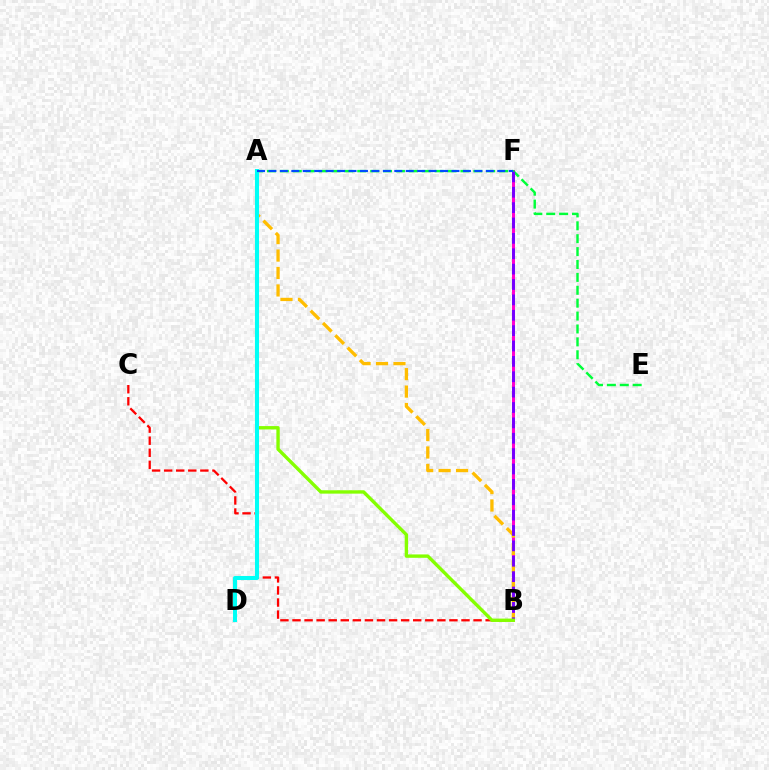{('B', 'F'): [{'color': '#ff00cf', 'line_style': 'solid', 'thickness': 2.17}, {'color': '#7200ff', 'line_style': 'dashed', 'thickness': 2.09}], ('A', 'B'): [{'color': '#ffbd00', 'line_style': 'dashed', 'thickness': 2.37}, {'color': '#84ff00', 'line_style': 'solid', 'thickness': 2.43}], ('A', 'E'): [{'color': '#00ff39', 'line_style': 'dashed', 'thickness': 1.75}], ('B', 'C'): [{'color': '#ff0000', 'line_style': 'dashed', 'thickness': 1.64}], ('A', 'D'): [{'color': '#00fff6', 'line_style': 'solid', 'thickness': 2.91}], ('A', 'F'): [{'color': '#004bff', 'line_style': 'dashed', 'thickness': 1.55}]}